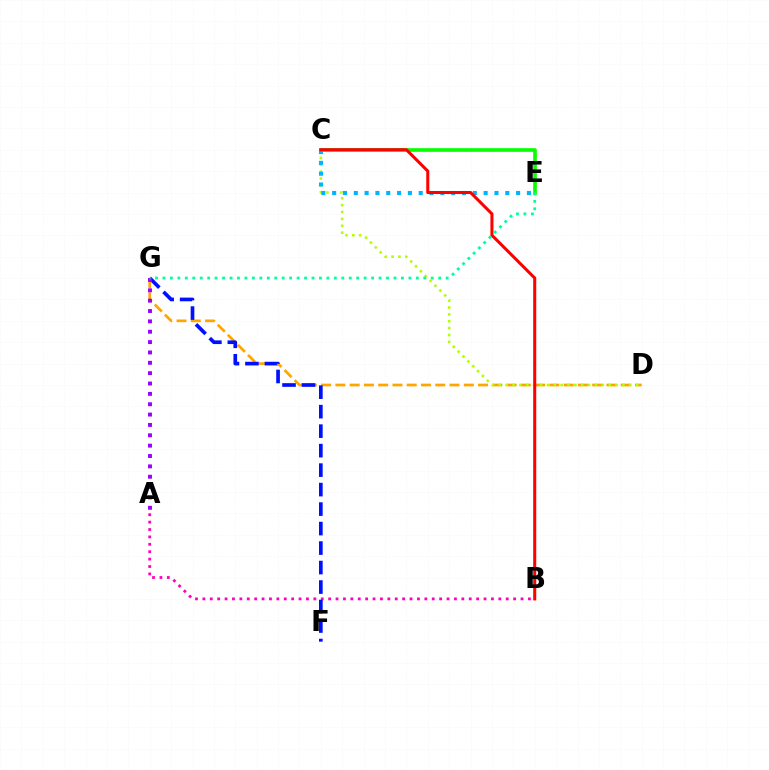{('D', 'G'): [{'color': '#ffa500', 'line_style': 'dashed', 'thickness': 1.94}], ('C', 'D'): [{'color': '#b3ff00', 'line_style': 'dotted', 'thickness': 1.87}], ('A', 'B'): [{'color': '#ff00bd', 'line_style': 'dotted', 'thickness': 2.01}], ('C', 'E'): [{'color': '#08ff00', 'line_style': 'solid', 'thickness': 2.64}, {'color': '#00b5ff', 'line_style': 'dotted', 'thickness': 2.94}], ('F', 'G'): [{'color': '#0010ff', 'line_style': 'dashed', 'thickness': 2.65}], ('B', 'C'): [{'color': '#ff0000', 'line_style': 'solid', 'thickness': 2.19}], ('A', 'G'): [{'color': '#9b00ff', 'line_style': 'dotted', 'thickness': 2.81}], ('E', 'G'): [{'color': '#00ff9d', 'line_style': 'dotted', 'thickness': 2.02}]}